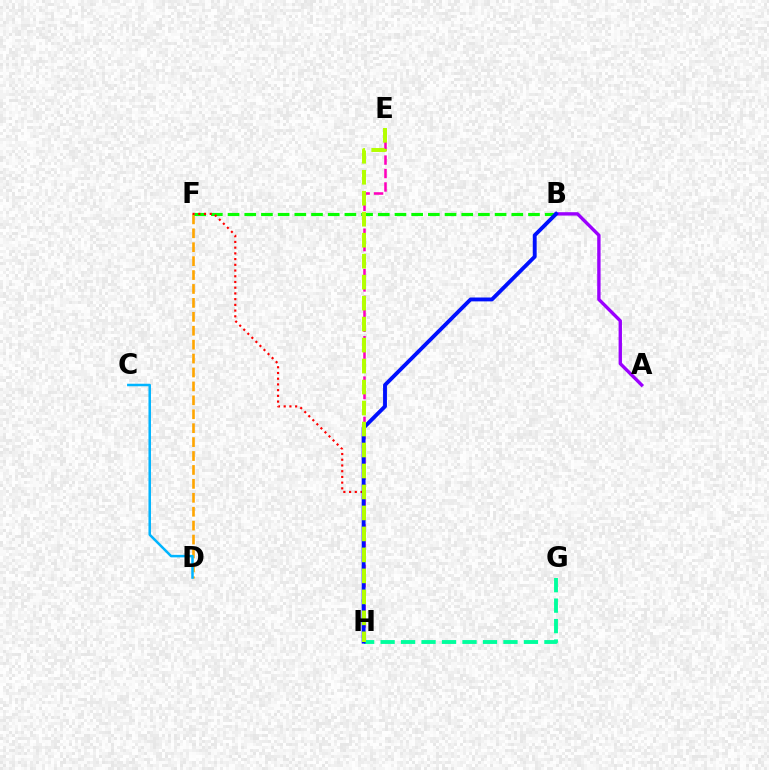{('G', 'H'): [{'color': '#00ff9d', 'line_style': 'dashed', 'thickness': 2.78}], ('D', 'F'): [{'color': '#ffa500', 'line_style': 'dashed', 'thickness': 1.89}], ('C', 'D'): [{'color': '#00b5ff', 'line_style': 'solid', 'thickness': 1.81}], ('B', 'F'): [{'color': '#08ff00', 'line_style': 'dashed', 'thickness': 2.27}], ('E', 'H'): [{'color': '#ff00bd', 'line_style': 'dashed', 'thickness': 1.83}, {'color': '#b3ff00', 'line_style': 'dashed', 'thickness': 2.85}], ('F', 'H'): [{'color': '#ff0000', 'line_style': 'dotted', 'thickness': 1.55}], ('A', 'B'): [{'color': '#9b00ff', 'line_style': 'solid', 'thickness': 2.43}], ('B', 'H'): [{'color': '#0010ff', 'line_style': 'solid', 'thickness': 2.79}]}